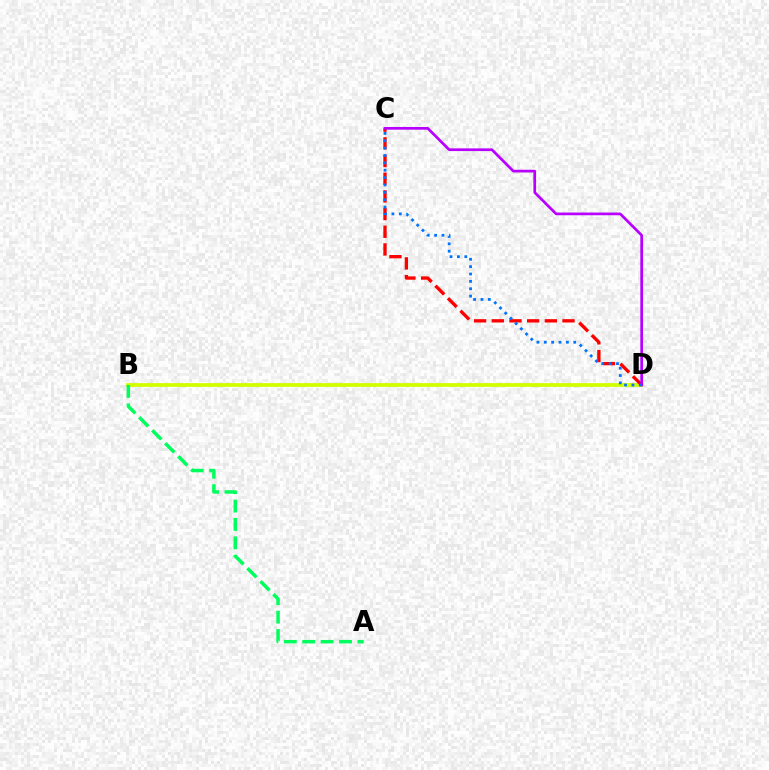{('B', 'D'): [{'color': '#d1ff00', 'line_style': 'solid', 'thickness': 2.72}], ('C', 'D'): [{'color': '#ff0000', 'line_style': 'dashed', 'thickness': 2.4}, {'color': '#b900ff', 'line_style': 'solid', 'thickness': 1.95}, {'color': '#0074ff', 'line_style': 'dotted', 'thickness': 2.0}], ('A', 'B'): [{'color': '#00ff5c', 'line_style': 'dashed', 'thickness': 2.5}]}